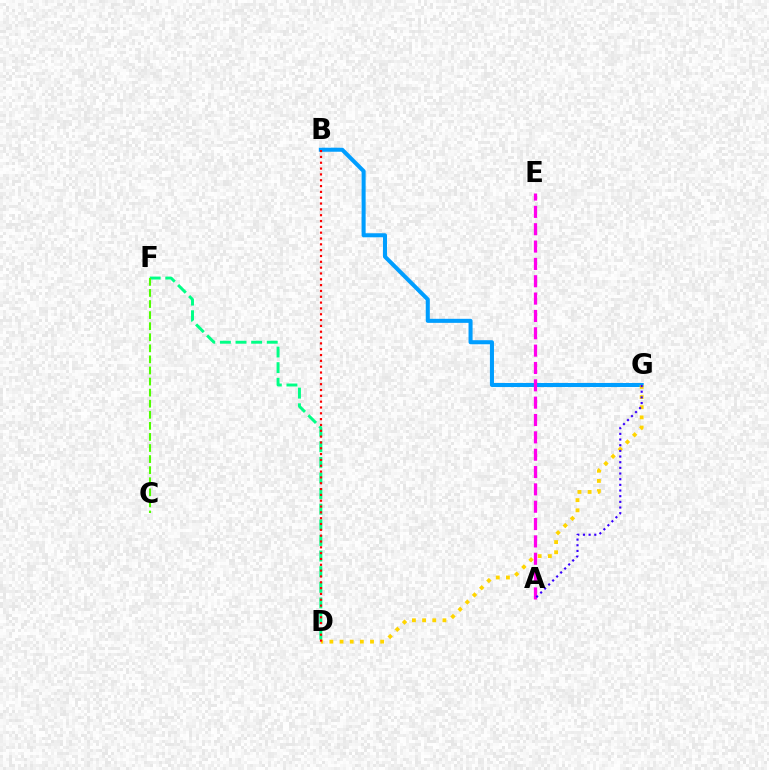{('D', 'F'): [{'color': '#00ff86', 'line_style': 'dashed', 'thickness': 2.12}], ('B', 'G'): [{'color': '#009eff', 'line_style': 'solid', 'thickness': 2.91}], ('D', 'G'): [{'color': '#ffd500', 'line_style': 'dotted', 'thickness': 2.76}], ('B', 'D'): [{'color': '#ff0000', 'line_style': 'dotted', 'thickness': 1.58}], ('A', 'E'): [{'color': '#ff00ed', 'line_style': 'dashed', 'thickness': 2.36}], ('A', 'G'): [{'color': '#3700ff', 'line_style': 'dotted', 'thickness': 1.54}], ('C', 'F'): [{'color': '#4fff00', 'line_style': 'dashed', 'thickness': 1.5}]}